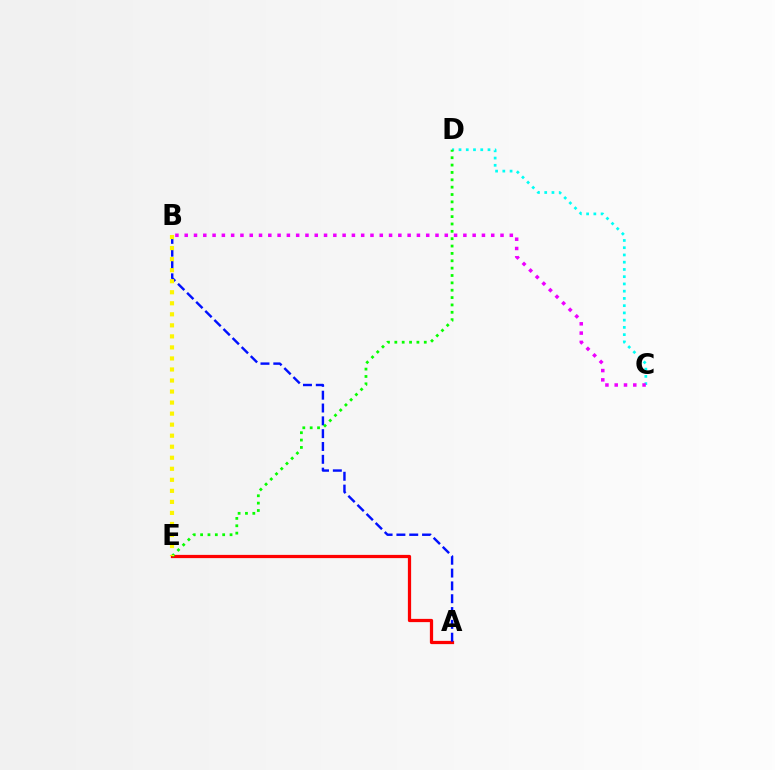{('A', 'E'): [{'color': '#ff0000', 'line_style': 'solid', 'thickness': 2.33}], ('A', 'B'): [{'color': '#0010ff', 'line_style': 'dashed', 'thickness': 1.74}], ('C', 'D'): [{'color': '#00fff6', 'line_style': 'dotted', 'thickness': 1.97}], ('D', 'E'): [{'color': '#08ff00', 'line_style': 'dotted', 'thickness': 2.0}], ('B', 'C'): [{'color': '#ee00ff', 'line_style': 'dotted', 'thickness': 2.52}], ('B', 'E'): [{'color': '#fcf500', 'line_style': 'dotted', 'thickness': 3.0}]}